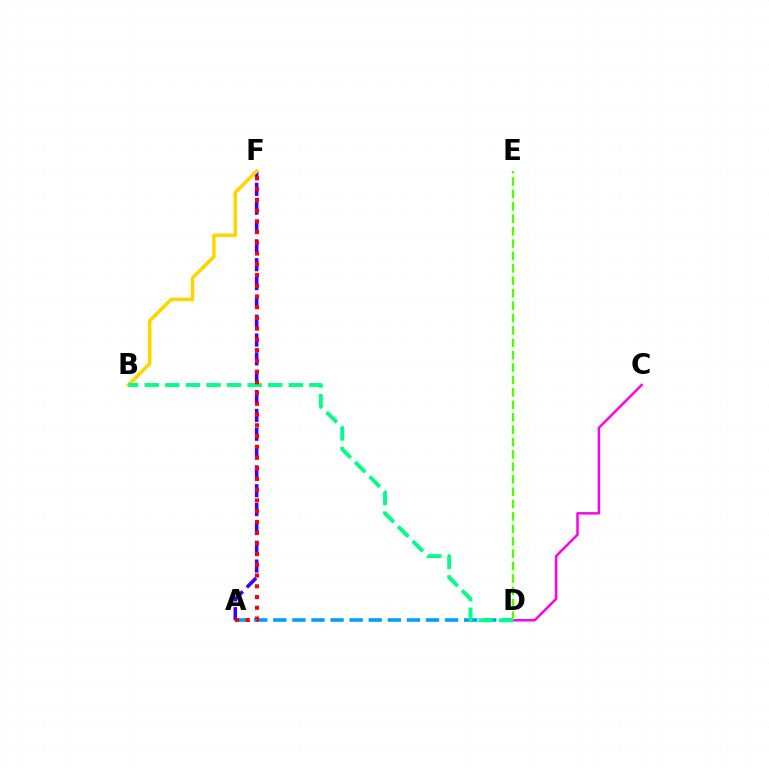{('A', 'F'): [{'color': '#3700ff', 'line_style': 'dashed', 'thickness': 2.56}, {'color': '#ff0000', 'line_style': 'dotted', 'thickness': 2.92}], ('C', 'D'): [{'color': '#ff00ed', 'line_style': 'solid', 'thickness': 1.79}], ('A', 'D'): [{'color': '#009eff', 'line_style': 'dashed', 'thickness': 2.59}], ('B', 'F'): [{'color': '#ffd500', 'line_style': 'solid', 'thickness': 2.56}], ('B', 'D'): [{'color': '#00ff86', 'line_style': 'dashed', 'thickness': 2.8}], ('D', 'E'): [{'color': '#4fff00', 'line_style': 'dashed', 'thickness': 1.69}]}